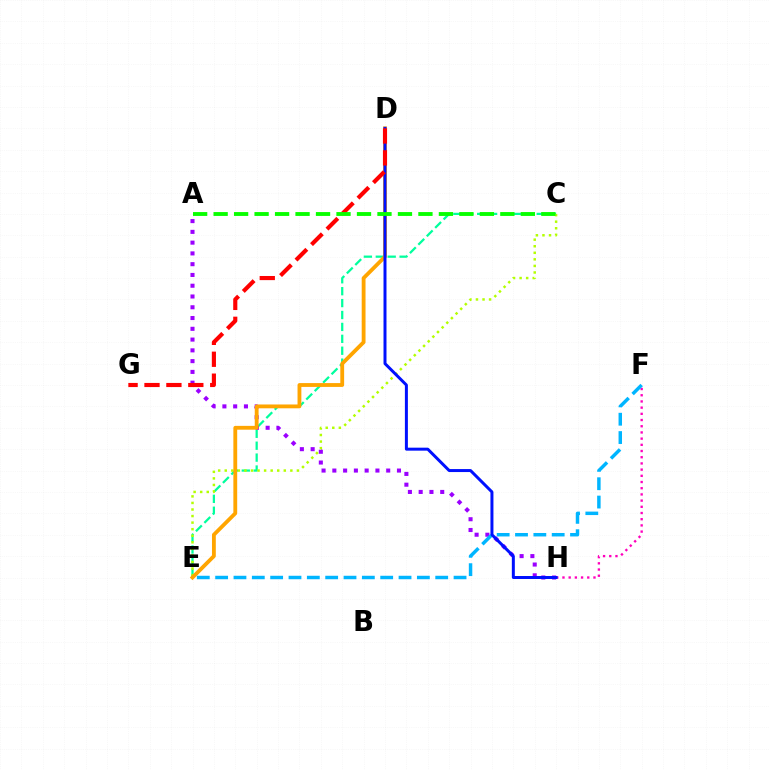{('F', 'H'): [{'color': '#ff00bd', 'line_style': 'dotted', 'thickness': 1.68}], ('C', 'E'): [{'color': '#00ff9d', 'line_style': 'dashed', 'thickness': 1.62}, {'color': '#b3ff00', 'line_style': 'dotted', 'thickness': 1.78}], ('A', 'H'): [{'color': '#9b00ff', 'line_style': 'dotted', 'thickness': 2.93}], ('D', 'E'): [{'color': '#ffa500', 'line_style': 'solid', 'thickness': 2.75}], ('E', 'F'): [{'color': '#00b5ff', 'line_style': 'dashed', 'thickness': 2.49}], ('D', 'H'): [{'color': '#0010ff', 'line_style': 'solid', 'thickness': 2.15}], ('D', 'G'): [{'color': '#ff0000', 'line_style': 'dashed', 'thickness': 2.98}], ('A', 'C'): [{'color': '#08ff00', 'line_style': 'dashed', 'thickness': 2.78}]}